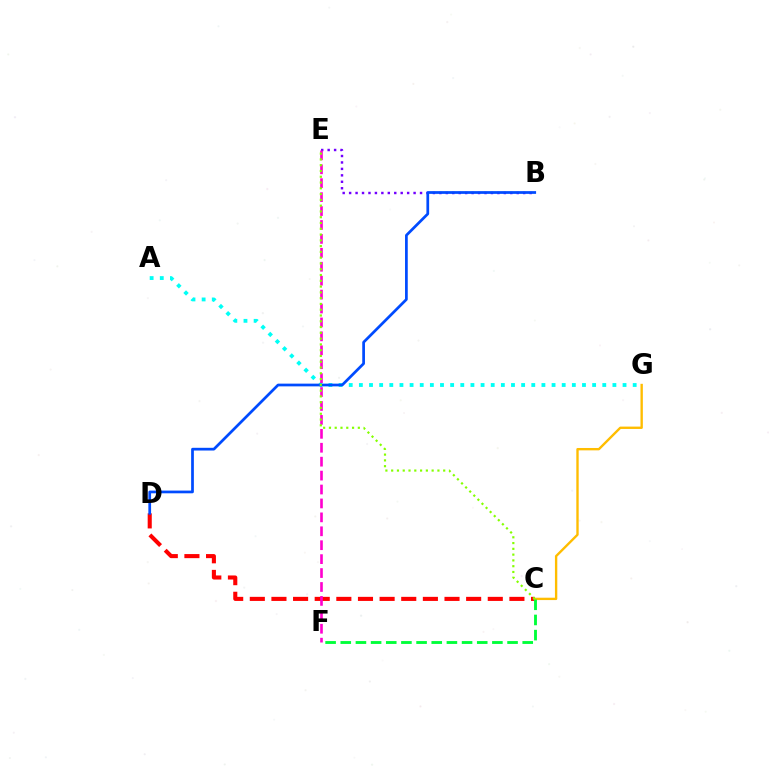{('C', 'D'): [{'color': '#ff0000', 'line_style': 'dashed', 'thickness': 2.94}], ('C', 'G'): [{'color': '#ffbd00', 'line_style': 'solid', 'thickness': 1.7}], ('C', 'F'): [{'color': '#00ff39', 'line_style': 'dashed', 'thickness': 2.06}], ('A', 'G'): [{'color': '#00fff6', 'line_style': 'dotted', 'thickness': 2.76}], ('B', 'E'): [{'color': '#7200ff', 'line_style': 'dotted', 'thickness': 1.75}], ('E', 'F'): [{'color': '#ff00cf', 'line_style': 'dashed', 'thickness': 1.89}], ('B', 'D'): [{'color': '#004bff', 'line_style': 'solid', 'thickness': 1.96}], ('C', 'E'): [{'color': '#84ff00', 'line_style': 'dotted', 'thickness': 1.57}]}